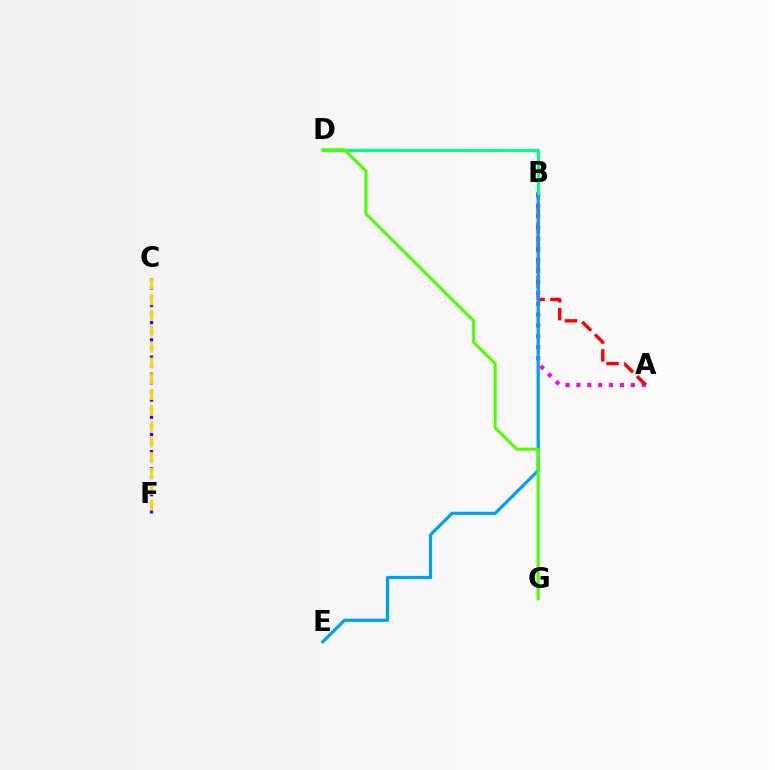{('A', 'B'): [{'color': '#ff00ed', 'line_style': 'dotted', 'thickness': 2.96}, {'color': '#ff0000', 'line_style': 'dashed', 'thickness': 2.44}], ('B', 'E'): [{'color': '#009eff', 'line_style': 'solid', 'thickness': 2.31}], ('C', 'F'): [{'color': '#3700ff', 'line_style': 'dotted', 'thickness': 2.34}, {'color': '#ffd500', 'line_style': 'dashed', 'thickness': 2.14}], ('B', 'D'): [{'color': '#00ff86', 'line_style': 'solid', 'thickness': 2.2}], ('D', 'G'): [{'color': '#4fff00', 'line_style': 'solid', 'thickness': 2.19}]}